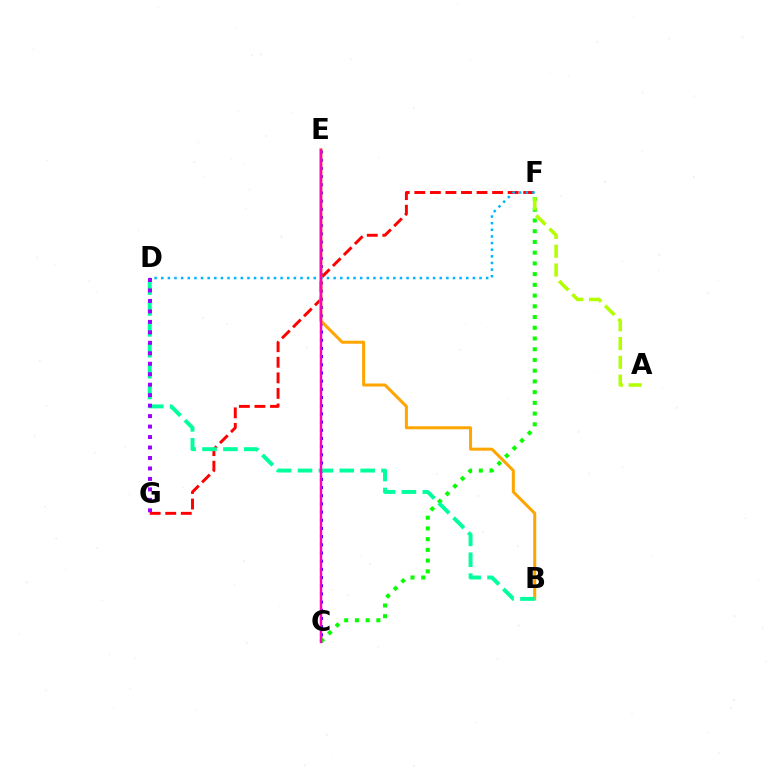{('C', 'E'): [{'color': '#0010ff', 'line_style': 'dotted', 'thickness': 2.22}, {'color': '#ff00bd', 'line_style': 'solid', 'thickness': 1.77}], ('F', 'G'): [{'color': '#ff0000', 'line_style': 'dashed', 'thickness': 2.11}], ('B', 'E'): [{'color': '#ffa500', 'line_style': 'solid', 'thickness': 2.17}], ('C', 'F'): [{'color': '#08ff00', 'line_style': 'dotted', 'thickness': 2.91}], ('D', 'F'): [{'color': '#00b5ff', 'line_style': 'dotted', 'thickness': 1.8}], ('B', 'D'): [{'color': '#00ff9d', 'line_style': 'dashed', 'thickness': 2.84}], ('D', 'G'): [{'color': '#9b00ff', 'line_style': 'dotted', 'thickness': 2.84}], ('A', 'F'): [{'color': '#b3ff00', 'line_style': 'dashed', 'thickness': 2.55}]}